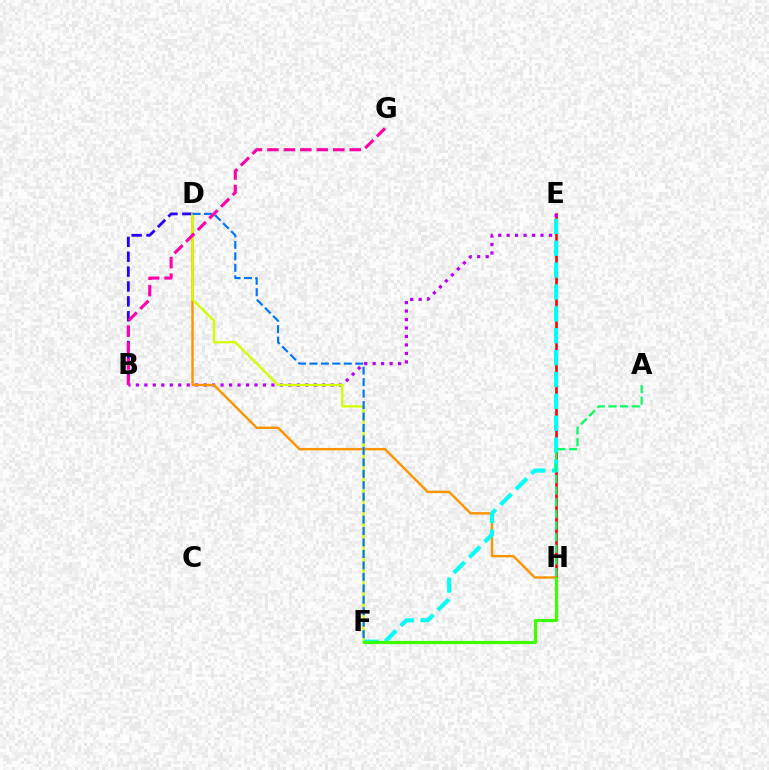{('B', 'D'): [{'color': '#2500ff', 'line_style': 'dashed', 'thickness': 2.02}], ('E', 'H'): [{'color': '#ff0000', 'line_style': 'solid', 'thickness': 1.87}], ('B', 'E'): [{'color': '#b900ff', 'line_style': 'dotted', 'thickness': 2.3}], ('D', 'H'): [{'color': '#ff9400', 'line_style': 'solid', 'thickness': 1.75}], ('D', 'F'): [{'color': '#d1ff00', 'line_style': 'solid', 'thickness': 1.68}, {'color': '#0074ff', 'line_style': 'dashed', 'thickness': 1.56}], ('E', 'F'): [{'color': '#00fff6', 'line_style': 'dashed', 'thickness': 2.97}], ('F', 'H'): [{'color': '#3dff00', 'line_style': 'solid', 'thickness': 2.28}], ('B', 'G'): [{'color': '#ff00ac', 'line_style': 'dashed', 'thickness': 2.24}], ('A', 'H'): [{'color': '#00ff5c', 'line_style': 'dashed', 'thickness': 1.58}]}